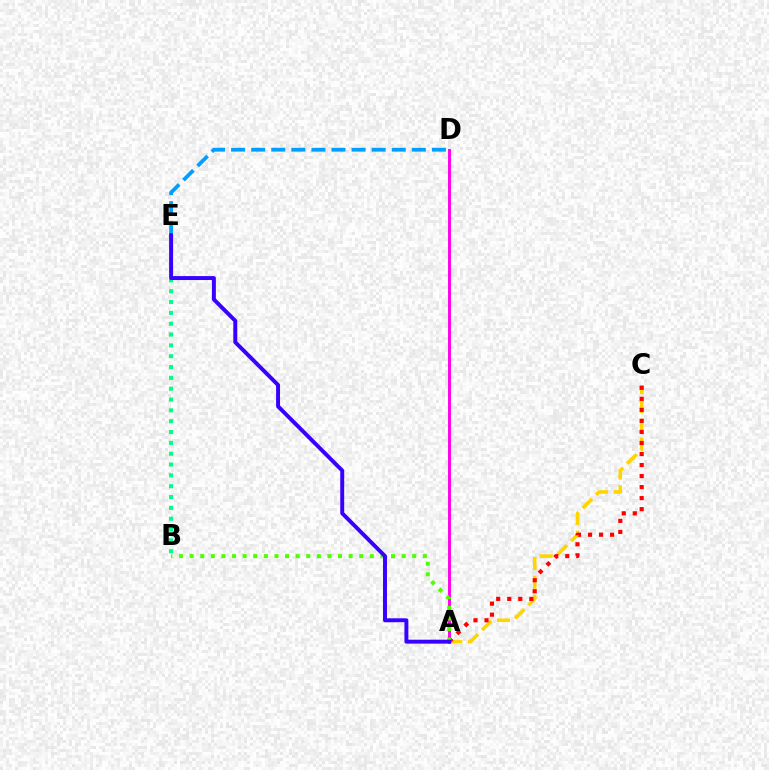{('A', 'D'): [{'color': '#ff00ed', 'line_style': 'solid', 'thickness': 2.11}], ('A', 'C'): [{'color': '#ffd500', 'line_style': 'dashed', 'thickness': 2.56}, {'color': '#ff0000', 'line_style': 'dotted', 'thickness': 3.0}], ('D', 'E'): [{'color': '#009eff', 'line_style': 'dashed', 'thickness': 2.73}], ('A', 'B'): [{'color': '#4fff00', 'line_style': 'dotted', 'thickness': 2.88}], ('B', 'E'): [{'color': '#00ff86', 'line_style': 'dotted', 'thickness': 2.94}], ('A', 'E'): [{'color': '#3700ff', 'line_style': 'solid', 'thickness': 2.84}]}